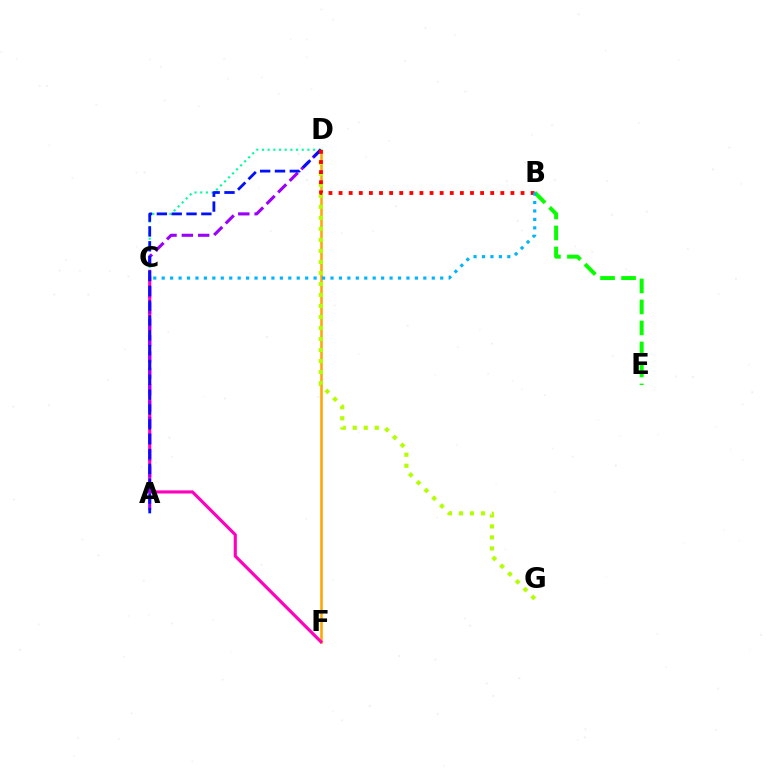{('D', 'F'): [{'color': '#ffa500', 'line_style': 'solid', 'thickness': 1.85}], ('D', 'G'): [{'color': '#b3ff00', 'line_style': 'dotted', 'thickness': 2.99}], ('C', 'D'): [{'color': '#00ff9d', 'line_style': 'dotted', 'thickness': 1.54}], ('C', 'F'): [{'color': '#ff00bd', 'line_style': 'solid', 'thickness': 2.25}], ('A', 'D'): [{'color': '#9b00ff', 'line_style': 'dashed', 'thickness': 2.22}, {'color': '#0010ff', 'line_style': 'dashed', 'thickness': 2.02}], ('B', 'E'): [{'color': '#08ff00', 'line_style': 'dashed', 'thickness': 2.85}], ('B', 'D'): [{'color': '#ff0000', 'line_style': 'dotted', 'thickness': 2.75}], ('B', 'C'): [{'color': '#00b5ff', 'line_style': 'dotted', 'thickness': 2.29}]}